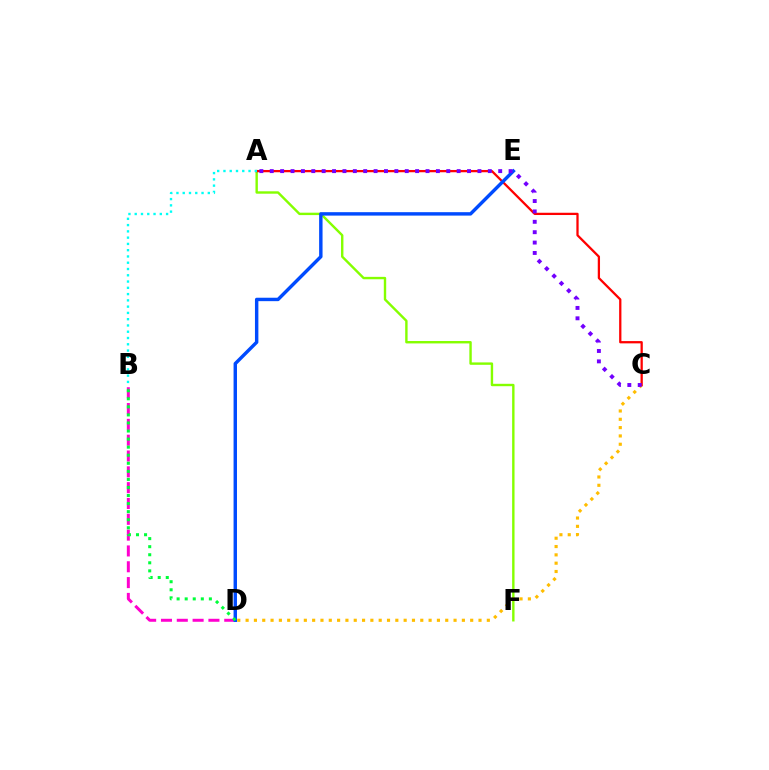{('A', 'F'): [{'color': '#84ff00', 'line_style': 'solid', 'thickness': 1.73}], ('B', 'D'): [{'color': '#ff00cf', 'line_style': 'dashed', 'thickness': 2.15}, {'color': '#00ff39', 'line_style': 'dotted', 'thickness': 2.19}], ('C', 'D'): [{'color': '#ffbd00', 'line_style': 'dotted', 'thickness': 2.26}], ('A', 'C'): [{'color': '#ff0000', 'line_style': 'solid', 'thickness': 1.64}, {'color': '#7200ff', 'line_style': 'dotted', 'thickness': 2.82}], ('D', 'E'): [{'color': '#004bff', 'line_style': 'solid', 'thickness': 2.47}], ('A', 'B'): [{'color': '#00fff6', 'line_style': 'dotted', 'thickness': 1.7}]}